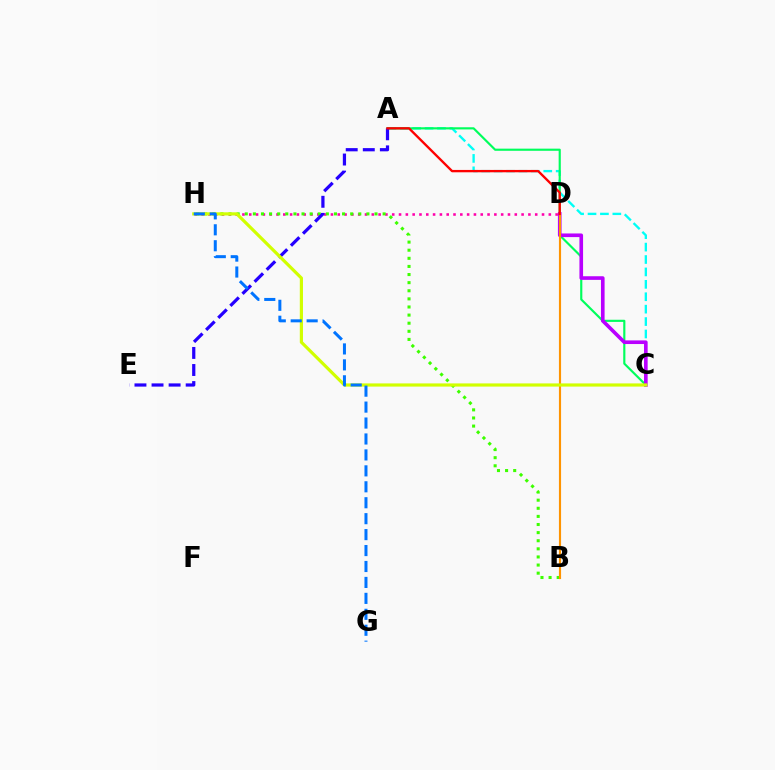{('D', 'H'): [{'color': '#ff00ac', 'line_style': 'dotted', 'thickness': 1.85}], ('A', 'C'): [{'color': '#00fff6', 'line_style': 'dashed', 'thickness': 1.69}, {'color': '#00ff5c', 'line_style': 'solid', 'thickness': 1.55}], ('B', 'H'): [{'color': '#3dff00', 'line_style': 'dotted', 'thickness': 2.2}], ('C', 'D'): [{'color': '#b900ff', 'line_style': 'solid', 'thickness': 2.62}], ('B', 'D'): [{'color': '#ff9400', 'line_style': 'solid', 'thickness': 1.54}], ('A', 'E'): [{'color': '#2500ff', 'line_style': 'dashed', 'thickness': 2.32}], ('C', 'H'): [{'color': '#d1ff00', 'line_style': 'solid', 'thickness': 2.29}], ('A', 'D'): [{'color': '#ff0000', 'line_style': 'solid', 'thickness': 1.69}], ('G', 'H'): [{'color': '#0074ff', 'line_style': 'dashed', 'thickness': 2.17}]}